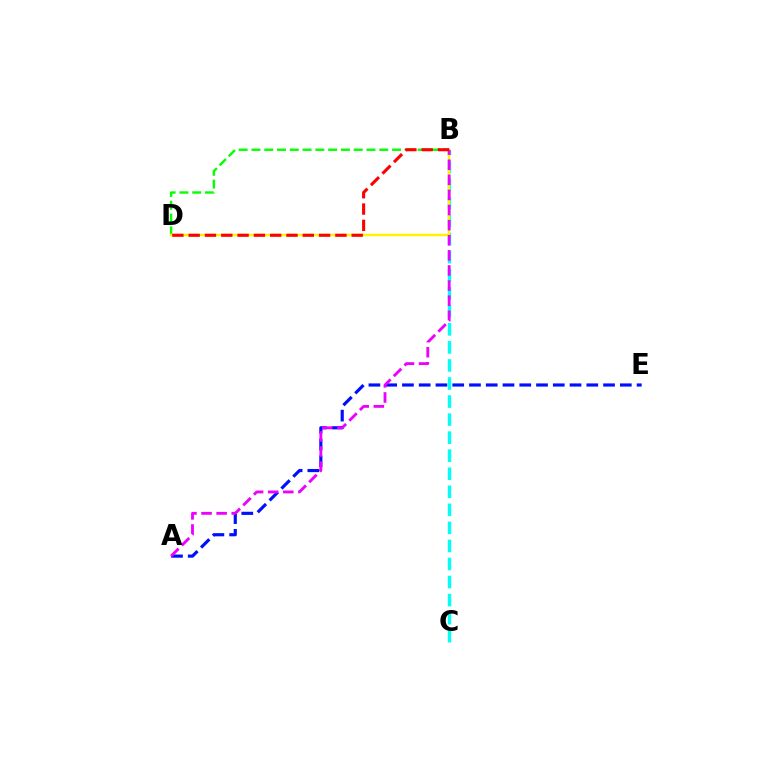{('A', 'E'): [{'color': '#0010ff', 'line_style': 'dashed', 'thickness': 2.28}], ('B', 'C'): [{'color': '#00fff6', 'line_style': 'dashed', 'thickness': 2.45}], ('B', 'D'): [{'color': '#08ff00', 'line_style': 'dashed', 'thickness': 1.74}, {'color': '#fcf500', 'line_style': 'solid', 'thickness': 1.78}, {'color': '#ff0000', 'line_style': 'dashed', 'thickness': 2.22}], ('A', 'B'): [{'color': '#ee00ff', 'line_style': 'dashed', 'thickness': 2.05}]}